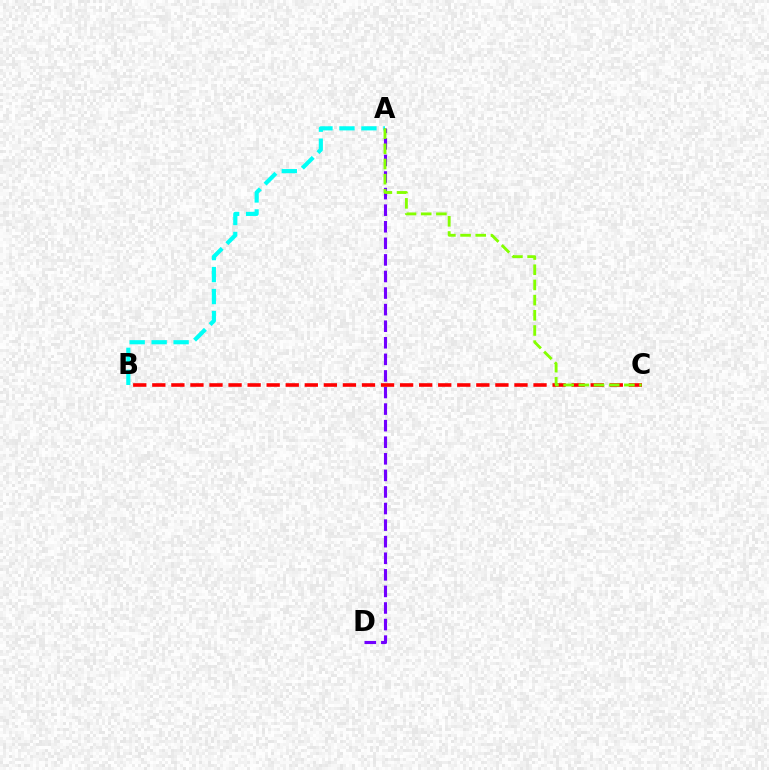{('A', 'B'): [{'color': '#00fff6', 'line_style': 'dashed', 'thickness': 2.99}], ('A', 'D'): [{'color': '#7200ff', 'line_style': 'dashed', 'thickness': 2.25}], ('B', 'C'): [{'color': '#ff0000', 'line_style': 'dashed', 'thickness': 2.59}], ('A', 'C'): [{'color': '#84ff00', 'line_style': 'dashed', 'thickness': 2.06}]}